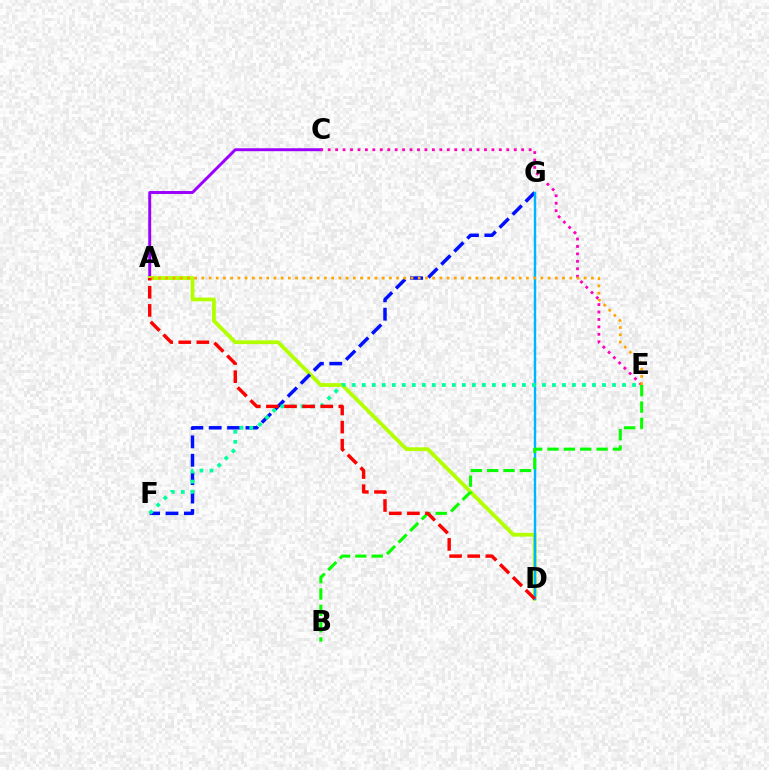{('A', 'C'): [{'color': '#9b00ff', 'line_style': 'solid', 'thickness': 2.12}], ('C', 'E'): [{'color': '#ff00bd', 'line_style': 'dotted', 'thickness': 2.02}], ('A', 'D'): [{'color': '#b3ff00', 'line_style': 'solid', 'thickness': 2.74}, {'color': '#ff0000', 'line_style': 'dashed', 'thickness': 2.46}], ('F', 'G'): [{'color': '#0010ff', 'line_style': 'dashed', 'thickness': 2.5}], ('D', 'G'): [{'color': '#00b5ff', 'line_style': 'solid', 'thickness': 1.74}], ('B', 'E'): [{'color': '#08ff00', 'line_style': 'dashed', 'thickness': 2.22}], ('E', 'F'): [{'color': '#00ff9d', 'line_style': 'dotted', 'thickness': 2.72}], ('A', 'E'): [{'color': '#ffa500', 'line_style': 'dotted', 'thickness': 1.96}]}